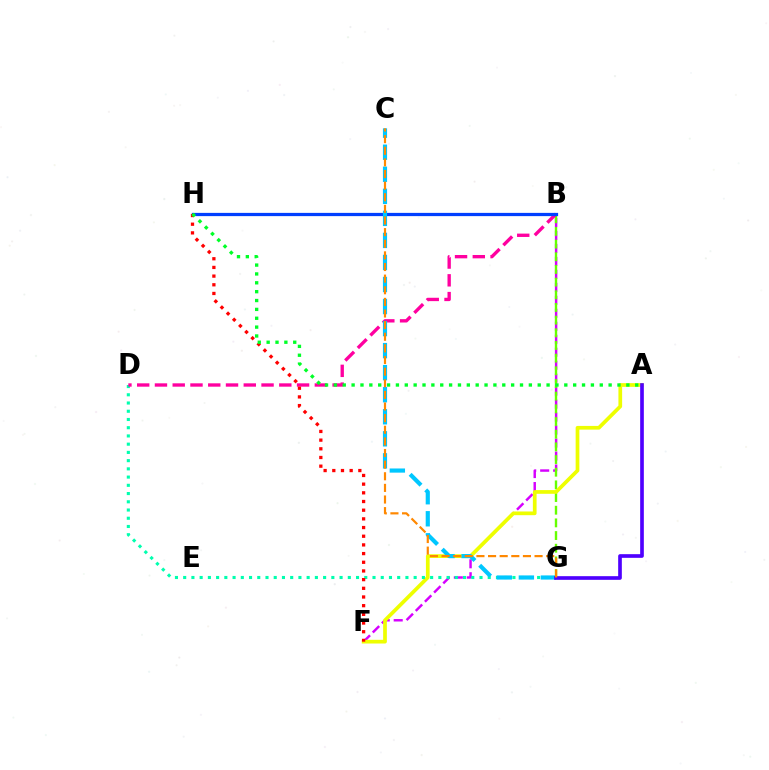{('B', 'F'): [{'color': '#d600ff', 'line_style': 'dashed', 'thickness': 1.76}], ('B', 'G'): [{'color': '#66ff00', 'line_style': 'dashed', 'thickness': 1.72}], ('A', 'F'): [{'color': '#eeff00', 'line_style': 'solid', 'thickness': 2.67}], ('D', 'G'): [{'color': '#00ffaf', 'line_style': 'dotted', 'thickness': 2.24}], ('B', 'D'): [{'color': '#ff00a0', 'line_style': 'dashed', 'thickness': 2.41}], ('B', 'H'): [{'color': '#003fff', 'line_style': 'solid', 'thickness': 2.33}], ('C', 'G'): [{'color': '#00c7ff', 'line_style': 'dashed', 'thickness': 2.99}, {'color': '#ff8800', 'line_style': 'dashed', 'thickness': 1.58}], ('F', 'H'): [{'color': '#ff0000', 'line_style': 'dotted', 'thickness': 2.36}], ('A', 'H'): [{'color': '#00ff27', 'line_style': 'dotted', 'thickness': 2.41}], ('A', 'G'): [{'color': '#4f00ff', 'line_style': 'solid', 'thickness': 2.64}]}